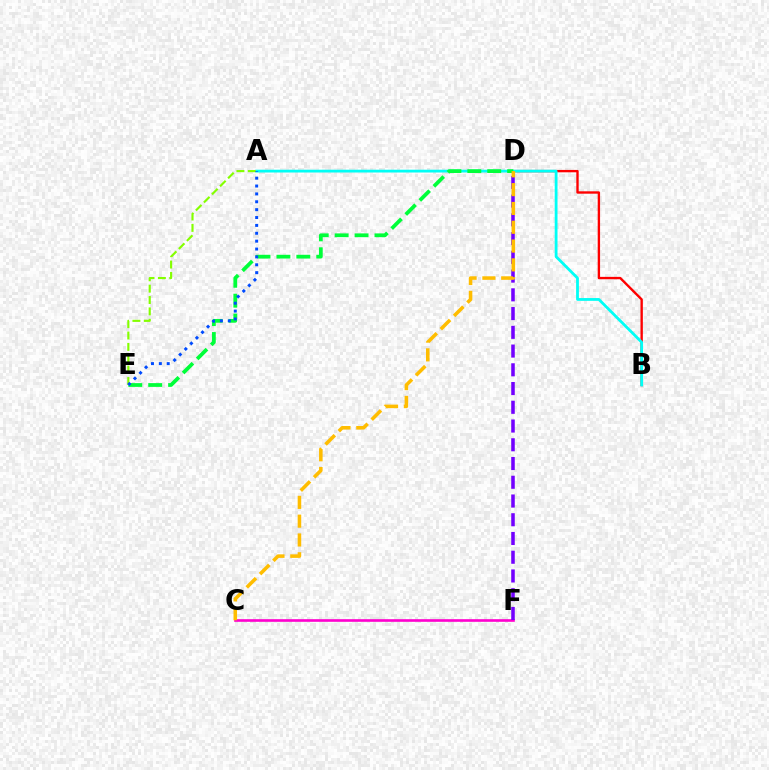{('B', 'D'): [{'color': '#ff0000', 'line_style': 'solid', 'thickness': 1.71}], ('A', 'B'): [{'color': '#00fff6', 'line_style': 'solid', 'thickness': 2.01}], ('D', 'E'): [{'color': '#00ff39', 'line_style': 'dashed', 'thickness': 2.7}], ('C', 'F'): [{'color': '#ff00cf', 'line_style': 'solid', 'thickness': 1.9}], ('D', 'F'): [{'color': '#7200ff', 'line_style': 'dashed', 'thickness': 2.55}], ('C', 'D'): [{'color': '#ffbd00', 'line_style': 'dashed', 'thickness': 2.56}], ('A', 'E'): [{'color': '#84ff00', 'line_style': 'dashed', 'thickness': 1.55}, {'color': '#004bff', 'line_style': 'dotted', 'thickness': 2.14}]}